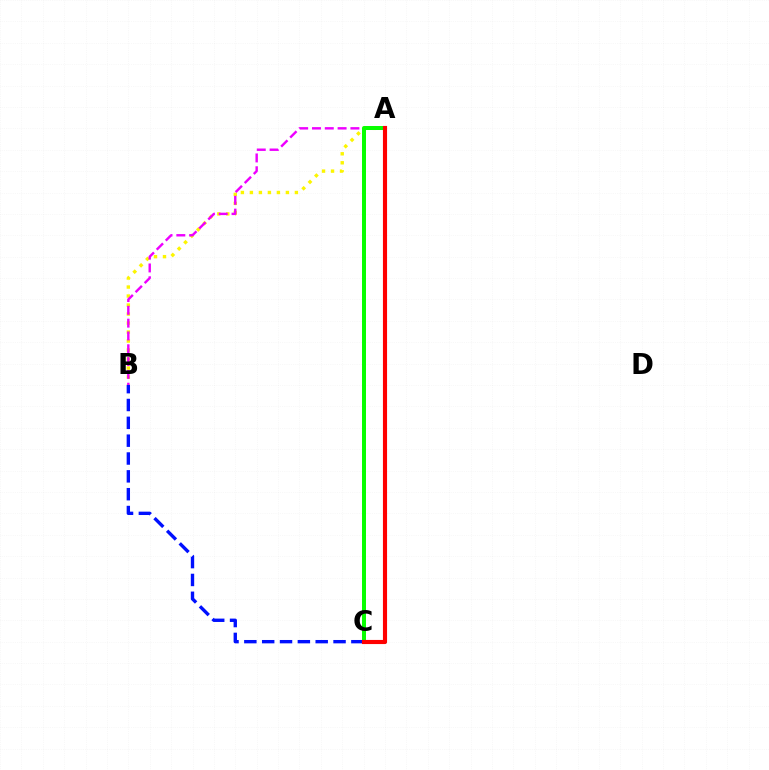{('A', 'B'): [{'color': '#fcf500', 'line_style': 'dotted', 'thickness': 2.45}, {'color': '#ee00ff', 'line_style': 'dashed', 'thickness': 1.74}], ('A', 'C'): [{'color': '#00fff6', 'line_style': 'dashed', 'thickness': 2.58}, {'color': '#08ff00', 'line_style': 'solid', 'thickness': 2.87}, {'color': '#ff0000', 'line_style': 'solid', 'thickness': 2.97}], ('B', 'C'): [{'color': '#0010ff', 'line_style': 'dashed', 'thickness': 2.42}]}